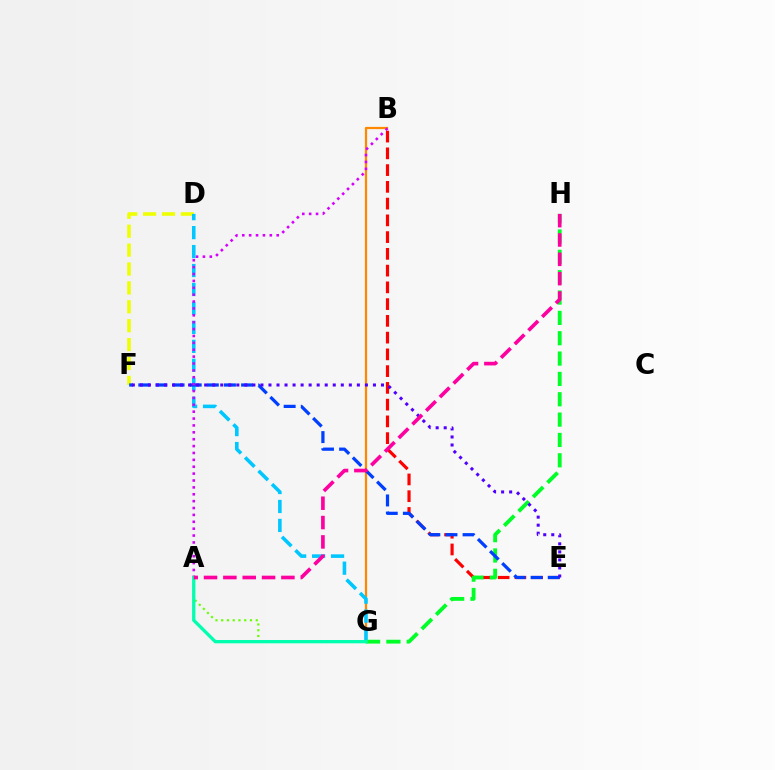{('B', 'G'): [{'color': '#ff8800', 'line_style': 'solid', 'thickness': 1.62}], ('D', 'F'): [{'color': '#eeff00', 'line_style': 'dashed', 'thickness': 2.57}], ('D', 'G'): [{'color': '#00c7ff', 'line_style': 'dashed', 'thickness': 2.58}], ('A', 'G'): [{'color': '#66ff00', 'line_style': 'dotted', 'thickness': 1.56}, {'color': '#00ffaf', 'line_style': 'solid', 'thickness': 2.38}], ('B', 'E'): [{'color': '#ff0000', 'line_style': 'dashed', 'thickness': 2.28}], ('G', 'H'): [{'color': '#00ff27', 'line_style': 'dashed', 'thickness': 2.76}], ('E', 'F'): [{'color': '#003fff', 'line_style': 'dashed', 'thickness': 2.33}, {'color': '#4f00ff', 'line_style': 'dotted', 'thickness': 2.18}], ('A', 'B'): [{'color': '#d600ff', 'line_style': 'dotted', 'thickness': 1.87}], ('A', 'H'): [{'color': '#ff00a0', 'line_style': 'dashed', 'thickness': 2.63}]}